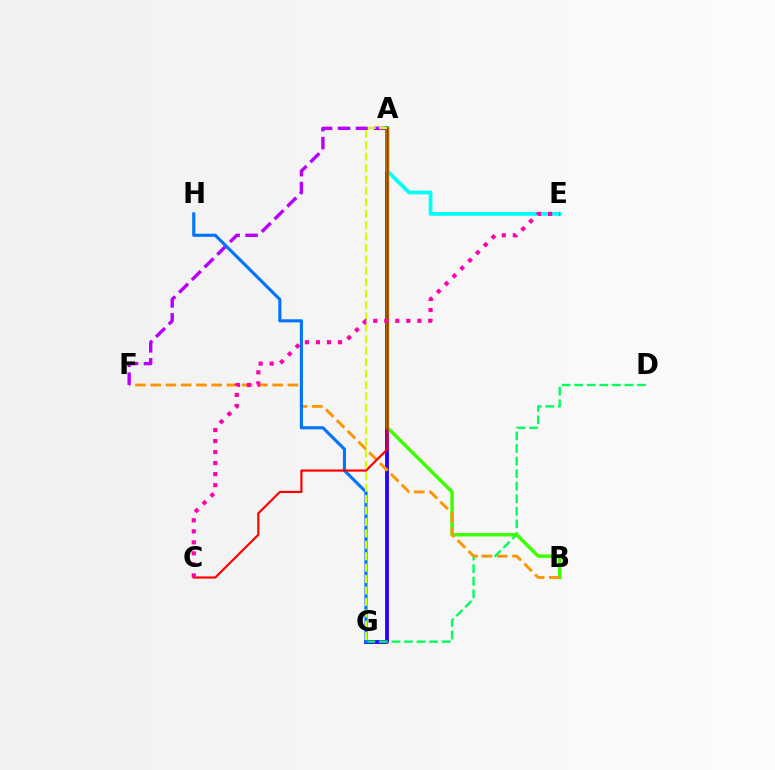{('A', 'G'): [{'color': '#2500ff', 'line_style': 'solid', 'thickness': 2.75}, {'color': '#d1ff00', 'line_style': 'dashed', 'thickness': 1.55}], ('D', 'G'): [{'color': '#00ff5c', 'line_style': 'dashed', 'thickness': 1.71}], ('A', 'E'): [{'color': '#00fff6', 'line_style': 'solid', 'thickness': 2.72}], ('A', 'B'): [{'color': '#3dff00', 'line_style': 'solid', 'thickness': 2.51}], ('B', 'F'): [{'color': '#ff9400', 'line_style': 'dashed', 'thickness': 2.07}], ('A', 'F'): [{'color': '#b900ff', 'line_style': 'dashed', 'thickness': 2.44}], ('G', 'H'): [{'color': '#0074ff', 'line_style': 'solid', 'thickness': 2.24}], ('A', 'C'): [{'color': '#ff0000', 'line_style': 'solid', 'thickness': 1.57}], ('C', 'E'): [{'color': '#ff00ac', 'line_style': 'dotted', 'thickness': 3.0}]}